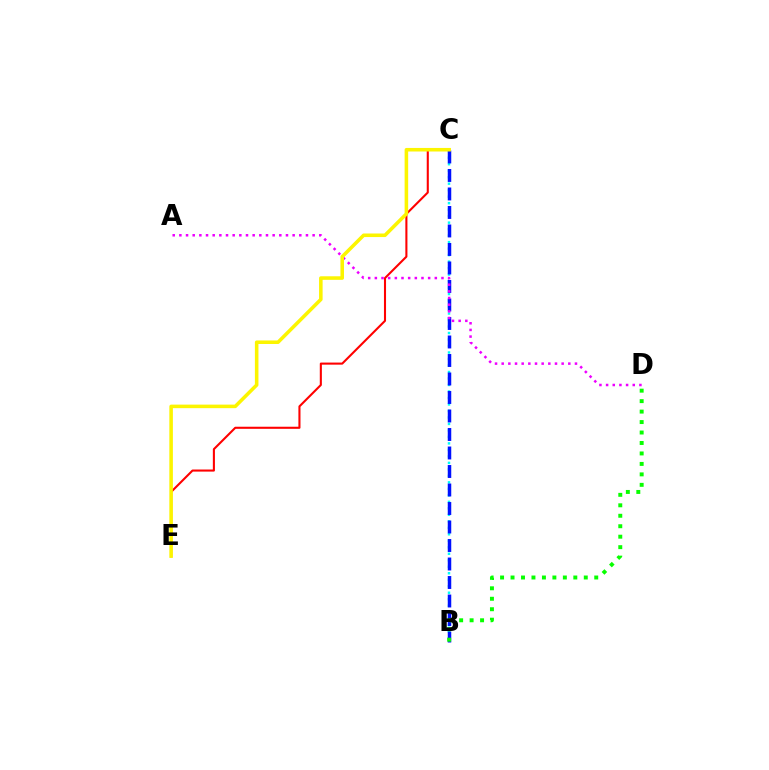{('B', 'C'): [{'color': '#00fff6', 'line_style': 'dotted', 'thickness': 1.76}, {'color': '#0010ff', 'line_style': 'dashed', 'thickness': 2.51}], ('B', 'D'): [{'color': '#08ff00', 'line_style': 'dotted', 'thickness': 2.84}], ('C', 'E'): [{'color': '#ff0000', 'line_style': 'solid', 'thickness': 1.5}, {'color': '#fcf500', 'line_style': 'solid', 'thickness': 2.56}], ('A', 'D'): [{'color': '#ee00ff', 'line_style': 'dotted', 'thickness': 1.81}]}